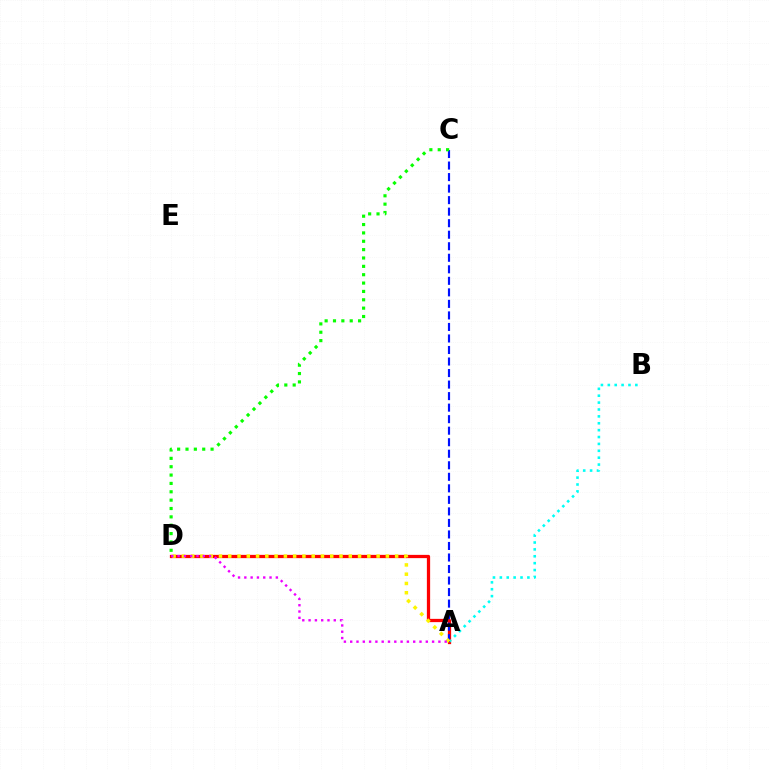{('A', 'D'): [{'color': '#ff0000', 'line_style': 'solid', 'thickness': 2.35}, {'color': '#fcf500', 'line_style': 'dotted', 'thickness': 2.52}, {'color': '#ee00ff', 'line_style': 'dotted', 'thickness': 1.71}], ('A', 'B'): [{'color': '#00fff6', 'line_style': 'dotted', 'thickness': 1.87}], ('A', 'C'): [{'color': '#0010ff', 'line_style': 'dashed', 'thickness': 1.57}], ('C', 'D'): [{'color': '#08ff00', 'line_style': 'dotted', 'thickness': 2.27}]}